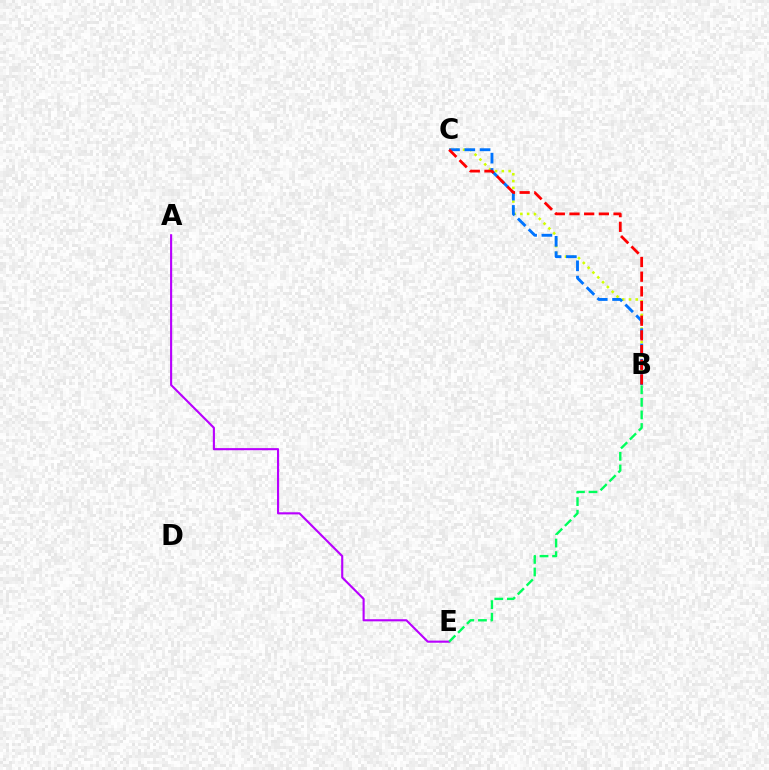{('B', 'C'): [{'color': '#d1ff00', 'line_style': 'dotted', 'thickness': 1.85}, {'color': '#0074ff', 'line_style': 'dashed', 'thickness': 2.08}, {'color': '#ff0000', 'line_style': 'dashed', 'thickness': 1.99}], ('A', 'E'): [{'color': '#b900ff', 'line_style': 'solid', 'thickness': 1.53}], ('B', 'E'): [{'color': '#00ff5c', 'line_style': 'dashed', 'thickness': 1.71}]}